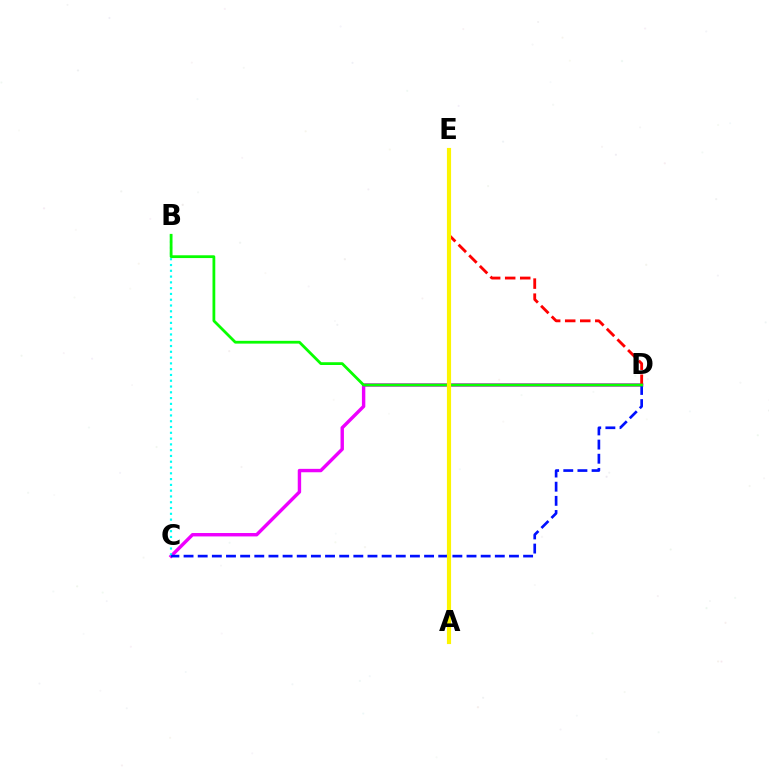{('C', 'D'): [{'color': '#ee00ff', 'line_style': 'solid', 'thickness': 2.45}, {'color': '#0010ff', 'line_style': 'dashed', 'thickness': 1.92}], ('B', 'C'): [{'color': '#00fff6', 'line_style': 'dotted', 'thickness': 1.57}], ('D', 'E'): [{'color': '#ff0000', 'line_style': 'dashed', 'thickness': 2.04}], ('B', 'D'): [{'color': '#08ff00', 'line_style': 'solid', 'thickness': 2.0}], ('A', 'E'): [{'color': '#fcf500', 'line_style': 'solid', 'thickness': 2.99}]}